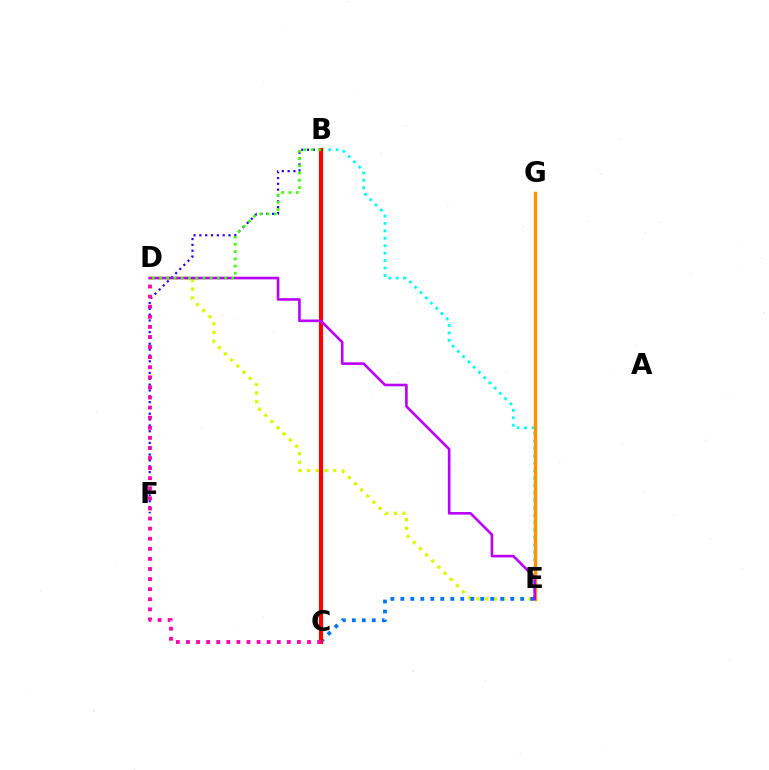{('D', 'E'): [{'color': '#d1ff00', 'line_style': 'dotted', 'thickness': 2.36}, {'color': '#b900ff', 'line_style': 'solid', 'thickness': 1.89}], ('B', 'C'): [{'color': '#00ff5c', 'line_style': 'dashed', 'thickness': 2.04}, {'color': '#ff0000', 'line_style': 'solid', 'thickness': 2.99}], ('B', 'E'): [{'color': '#00fff6', 'line_style': 'dotted', 'thickness': 2.02}], ('B', 'F'): [{'color': '#2500ff', 'line_style': 'dotted', 'thickness': 1.58}], ('C', 'E'): [{'color': '#0074ff', 'line_style': 'dotted', 'thickness': 2.71}], ('E', 'G'): [{'color': '#ff9400', 'line_style': 'solid', 'thickness': 2.48}], ('B', 'D'): [{'color': '#3dff00', 'line_style': 'dotted', 'thickness': 1.96}], ('C', 'D'): [{'color': '#ff00ac', 'line_style': 'dotted', 'thickness': 2.74}]}